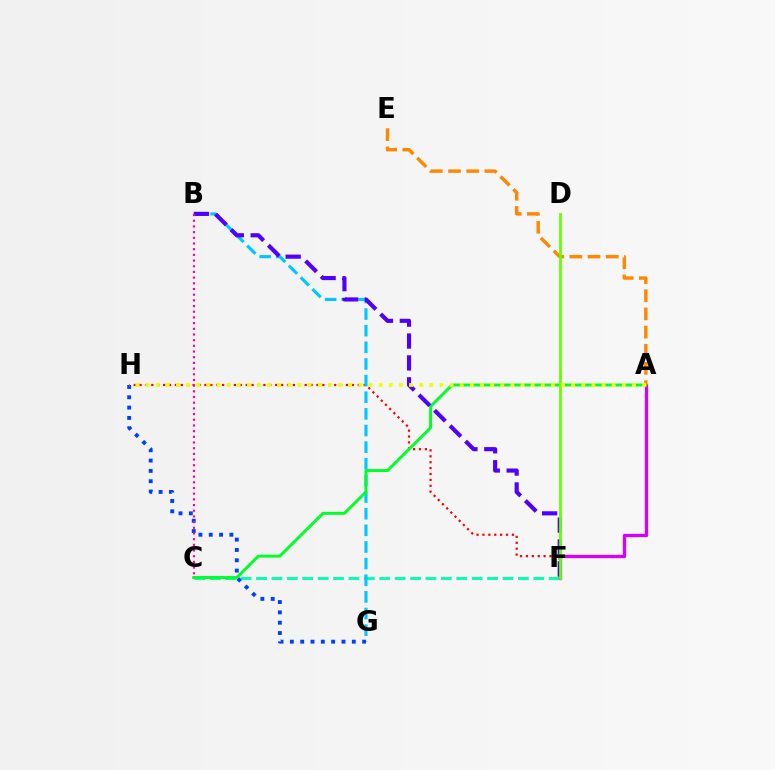{('C', 'F'): [{'color': '#00ffaf', 'line_style': 'dashed', 'thickness': 2.09}], ('F', 'H'): [{'color': '#ff0000', 'line_style': 'dotted', 'thickness': 1.6}], ('B', 'G'): [{'color': '#00c7ff', 'line_style': 'dashed', 'thickness': 2.26}], ('A', 'F'): [{'color': '#d600ff', 'line_style': 'solid', 'thickness': 2.37}], ('A', 'C'): [{'color': '#00ff27', 'line_style': 'solid', 'thickness': 2.11}], ('G', 'H'): [{'color': '#003fff', 'line_style': 'dotted', 'thickness': 2.8}], ('A', 'E'): [{'color': '#ff8800', 'line_style': 'dashed', 'thickness': 2.47}], ('B', 'F'): [{'color': '#4f00ff', 'line_style': 'dashed', 'thickness': 2.97}], ('B', 'C'): [{'color': '#ff00a0', 'line_style': 'dotted', 'thickness': 1.54}], ('D', 'F'): [{'color': '#66ff00', 'line_style': 'solid', 'thickness': 2.01}], ('A', 'H'): [{'color': '#eeff00', 'line_style': 'dotted', 'thickness': 2.75}]}